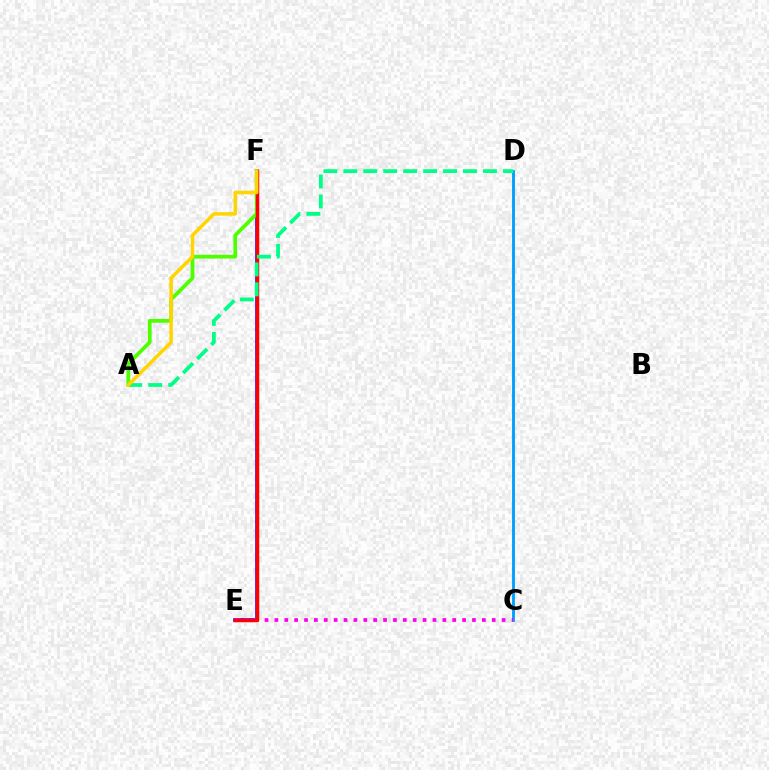{('E', 'F'): [{'color': '#3700ff', 'line_style': 'solid', 'thickness': 2.6}, {'color': '#ff0000', 'line_style': 'solid', 'thickness': 2.5}], ('C', 'D'): [{'color': '#009eff', 'line_style': 'solid', 'thickness': 2.05}], ('A', 'F'): [{'color': '#4fff00', 'line_style': 'solid', 'thickness': 2.71}, {'color': '#ffd500', 'line_style': 'solid', 'thickness': 2.54}], ('C', 'E'): [{'color': '#ff00ed', 'line_style': 'dotted', 'thickness': 2.68}], ('A', 'D'): [{'color': '#00ff86', 'line_style': 'dashed', 'thickness': 2.71}]}